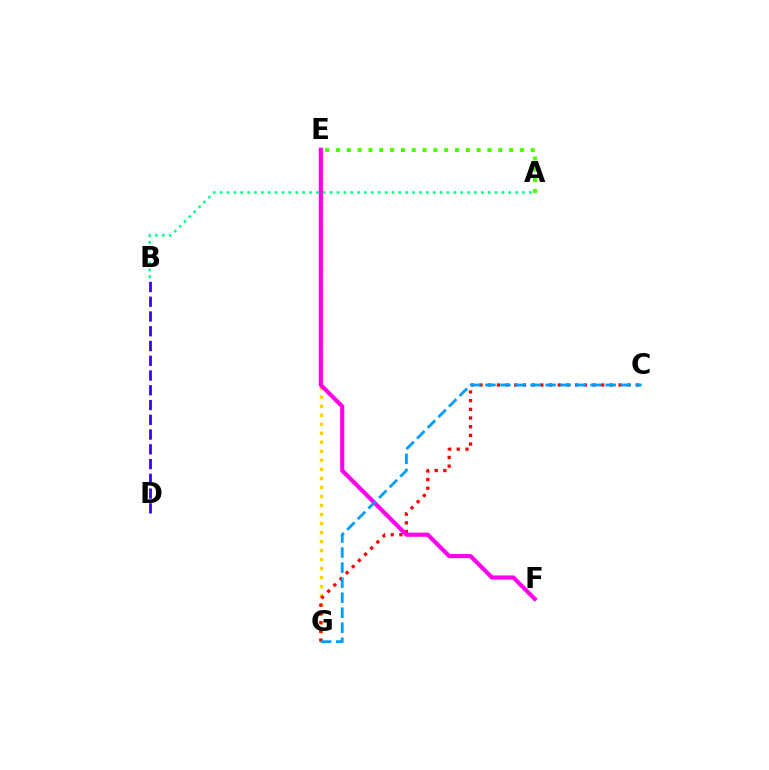{('E', 'G'): [{'color': '#ffd500', 'line_style': 'dotted', 'thickness': 2.45}], ('C', 'G'): [{'color': '#ff0000', 'line_style': 'dotted', 'thickness': 2.36}, {'color': '#009eff', 'line_style': 'dashed', 'thickness': 2.04}], ('A', 'E'): [{'color': '#4fff00', 'line_style': 'dotted', 'thickness': 2.94}], ('E', 'F'): [{'color': '#ff00ed', 'line_style': 'solid', 'thickness': 2.99}], ('A', 'B'): [{'color': '#00ff86', 'line_style': 'dotted', 'thickness': 1.87}], ('B', 'D'): [{'color': '#3700ff', 'line_style': 'dashed', 'thickness': 2.0}]}